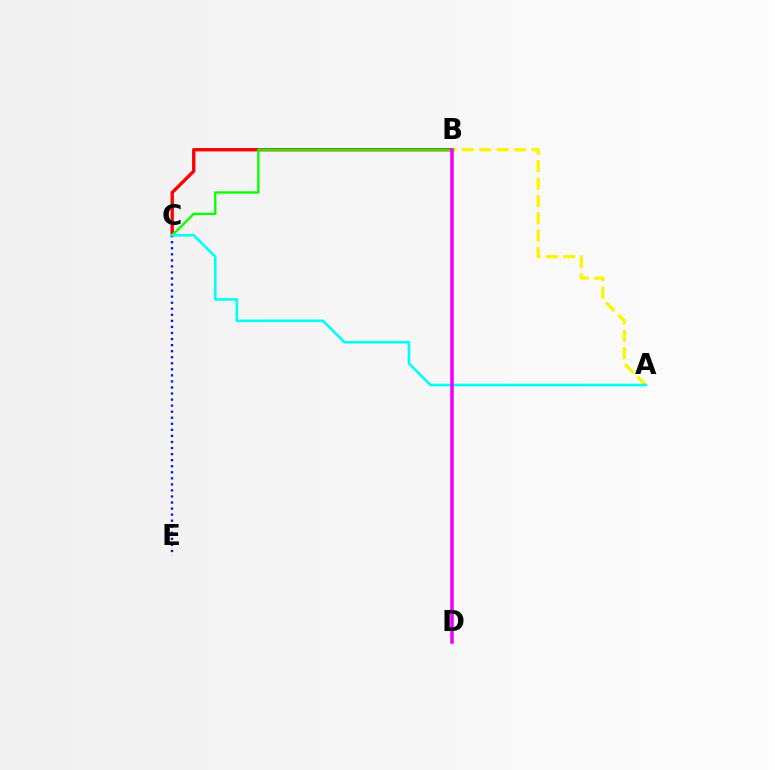{('B', 'C'): [{'color': '#ff0000', 'line_style': 'solid', 'thickness': 2.42}, {'color': '#08ff00', 'line_style': 'solid', 'thickness': 1.71}], ('A', 'B'): [{'color': '#fcf500', 'line_style': 'dashed', 'thickness': 2.36}], ('C', 'E'): [{'color': '#0010ff', 'line_style': 'dotted', 'thickness': 1.64}], ('A', 'C'): [{'color': '#00fff6', 'line_style': 'solid', 'thickness': 1.89}], ('B', 'D'): [{'color': '#ee00ff', 'line_style': 'solid', 'thickness': 2.57}]}